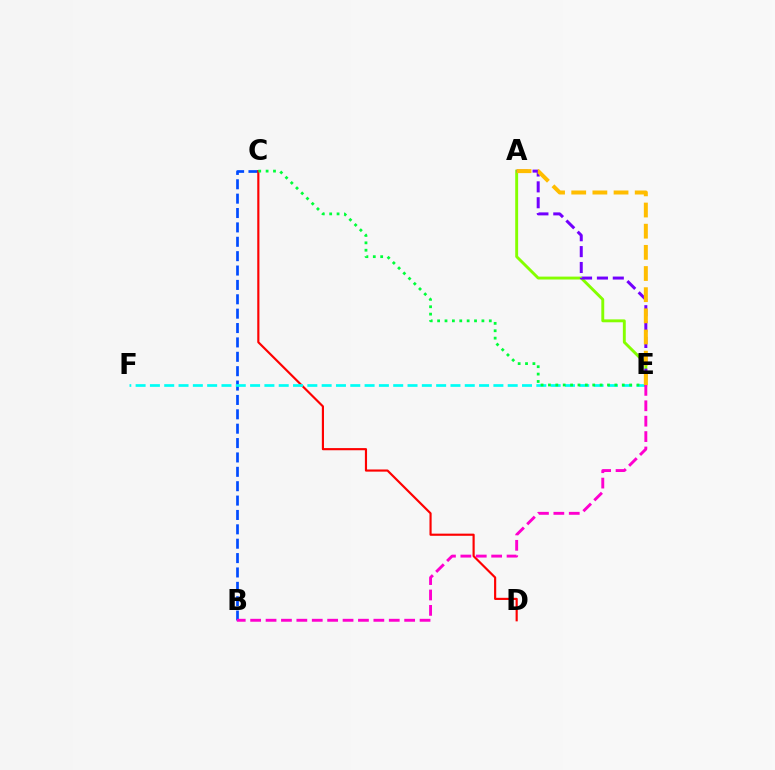{('B', 'C'): [{'color': '#004bff', 'line_style': 'dashed', 'thickness': 1.95}], ('A', 'E'): [{'color': '#84ff00', 'line_style': 'solid', 'thickness': 2.09}, {'color': '#7200ff', 'line_style': 'dashed', 'thickness': 2.16}, {'color': '#ffbd00', 'line_style': 'dashed', 'thickness': 2.87}], ('C', 'D'): [{'color': '#ff0000', 'line_style': 'solid', 'thickness': 1.55}], ('E', 'F'): [{'color': '#00fff6', 'line_style': 'dashed', 'thickness': 1.94}], ('C', 'E'): [{'color': '#00ff39', 'line_style': 'dotted', 'thickness': 2.01}], ('B', 'E'): [{'color': '#ff00cf', 'line_style': 'dashed', 'thickness': 2.09}]}